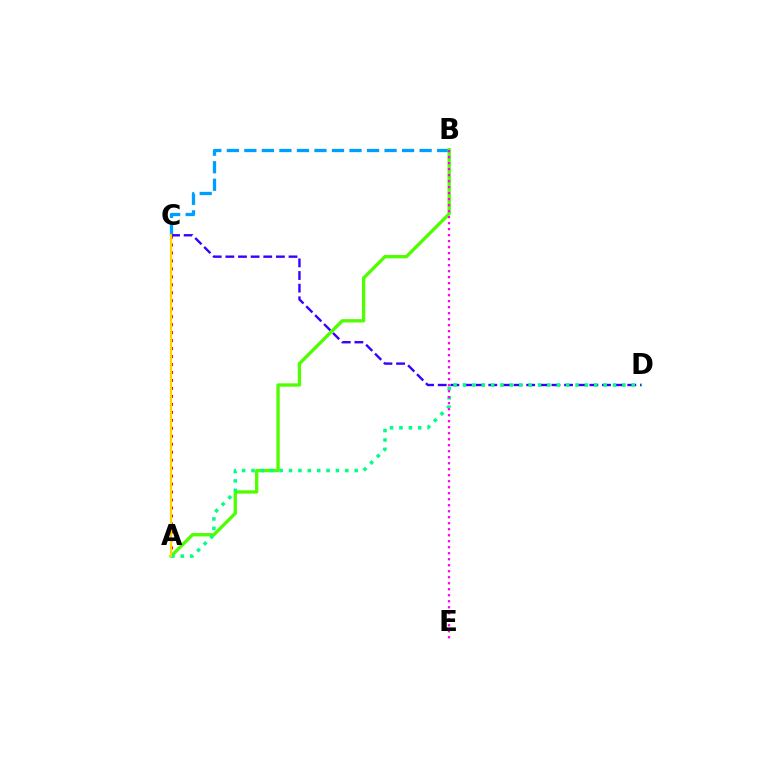{('A', 'C'): [{'color': '#ff0000', 'line_style': 'dotted', 'thickness': 2.17}, {'color': '#ffd500', 'line_style': 'solid', 'thickness': 1.58}], ('B', 'C'): [{'color': '#009eff', 'line_style': 'dashed', 'thickness': 2.38}], ('A', 'B'): [{'color': '#4fff00', 'line_style': 'solid', 'thickness': 2.39}], ('C', 'D'): [{'color': '#3700ff', 'line_style': 'dashed', 'thickness': 1.72}], ('A', 'D'): [{'color': '#00ff86', 'line_style': 'dotted', 'thickness': 2.55}], ('B', 'E'): [{'color': '#ff00ed', 'line_style': 'dotted', 'thickness': 1.63}]}